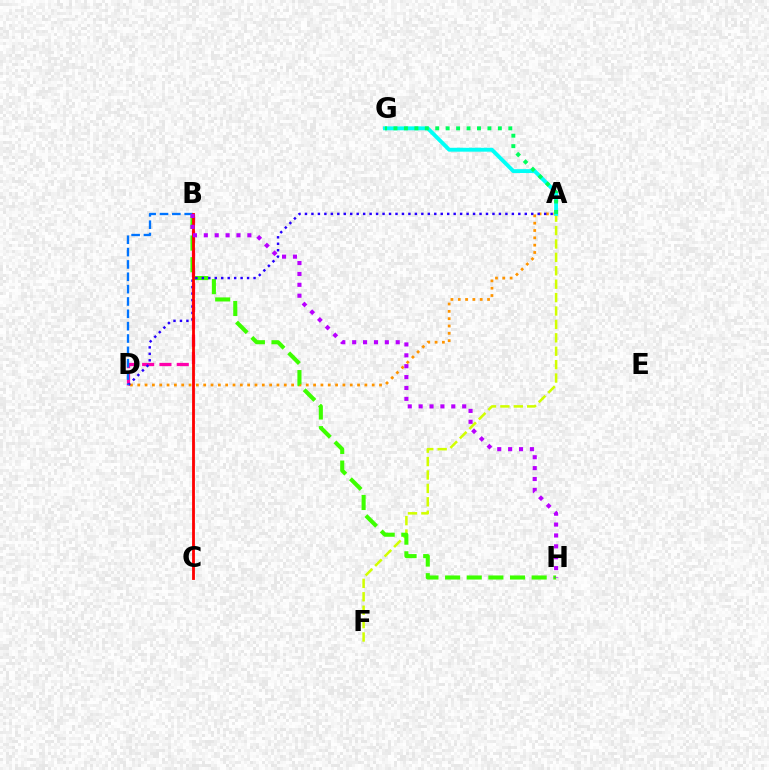{('A', 'D'): [{'color': '#ff9400', 'line_style': 'dotted', 'thickness': 1.99}, {'color': '#2500ff', 'line_style': 'dotted', 'thickness': 1.76}], ('A', 'F'): [{'color': '#d1ff00', 'line_style': 'dashed', 'thickness': 1.82}], ('A', 'G'): [{'color': '#00fff6', 'line_style': 'solid', 'thickness': 2.8}, {'color': '#00ff5c', 'line_style': 'dotted', 'thickness': 2.84}], ('B', 'D'): [{'color': '#ff00ac', 'line_style': 'dashed', 'thickness': 2.35}, {'color': '#0074ff', 'line_style': 'dashed', 'thickness': 1.68}], ('B', 'H'): [{'color': '#3dff00', 'line_style': 'dashed', 'thickness': 2.94}, {'color': '#b900ff', 'line_style': 'dotted', 'thickness': 2.96}], ('B', 'C'): [{'color': '#ff0000', 'line_style': 'solid', 'thickness': 2.04}]}